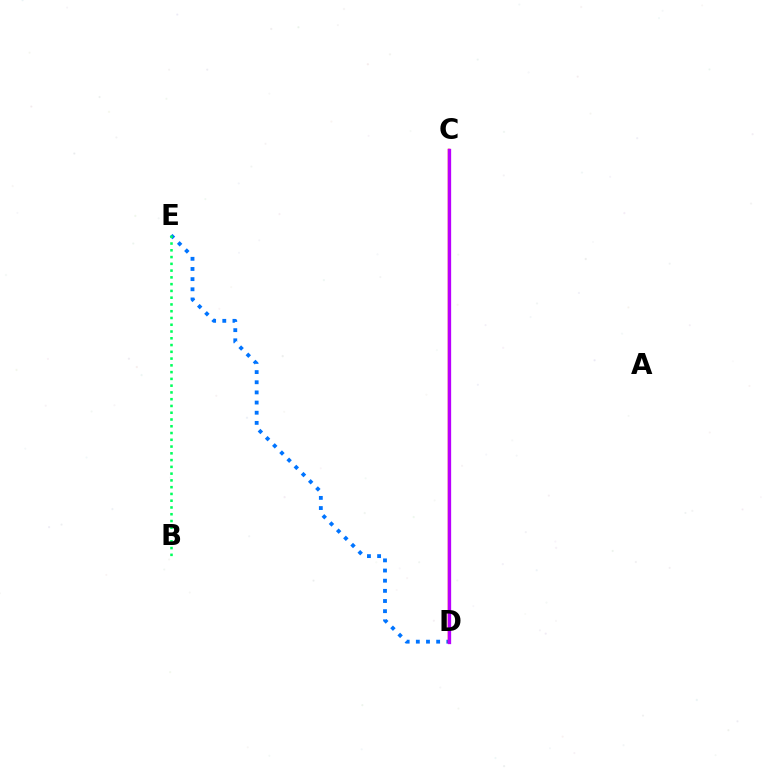{('D', 'E'): [{'color': '#0074ff', 'line_style': 'dotted', 'thickness': 2.76}], ('C', 'D'): [{'color': '#ff0000', 'line_style': 'solid', 'thickness': 1.78}, {'color': '#d1ff00', 'line_style': 'dashed', 'thickness': 2.02}, {'color': '#b900ff', 'line_style': 'solid', 'thickness': 2.37}], ('B', 'E'): [{'color': '#00ff5c', 'line_style': 'dotted', 'thickness': 1.84}]}